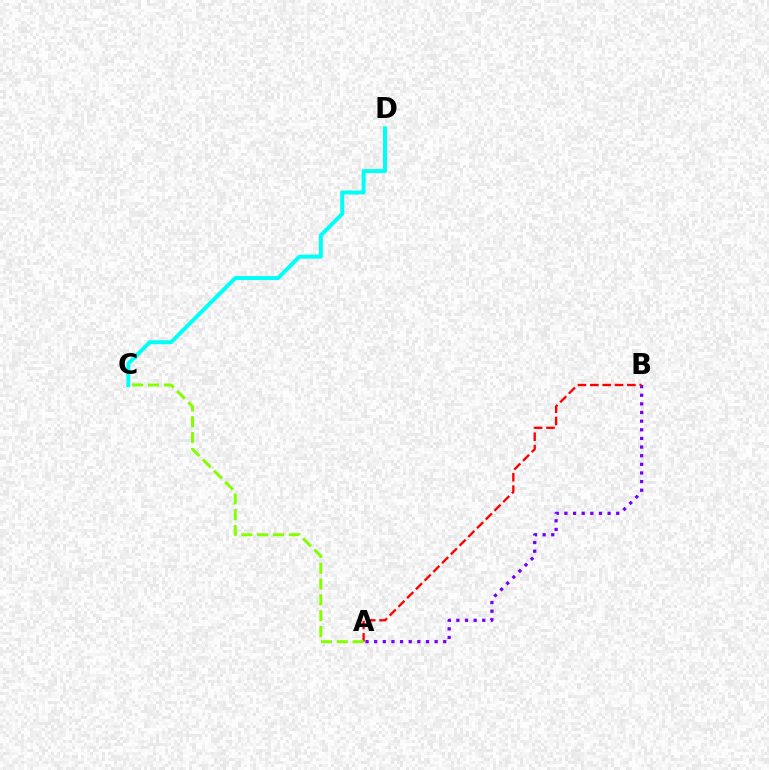{('A', 'B'): [{'color': '#7200ff', 'line_style': 'dotted', 'thickness': 2.35}, {'color': '#ff0000', 'line_style': 'dashed', 'thickness': 1.68}], ('A', 'C'): [{'color': '#84ff00', 'line_style': 'dashed', 'thickness': 2.15}], ('C', 'D'): [{'color': '#00fff6', 'line_style': 'solid', 'thickness': 2.88}]}